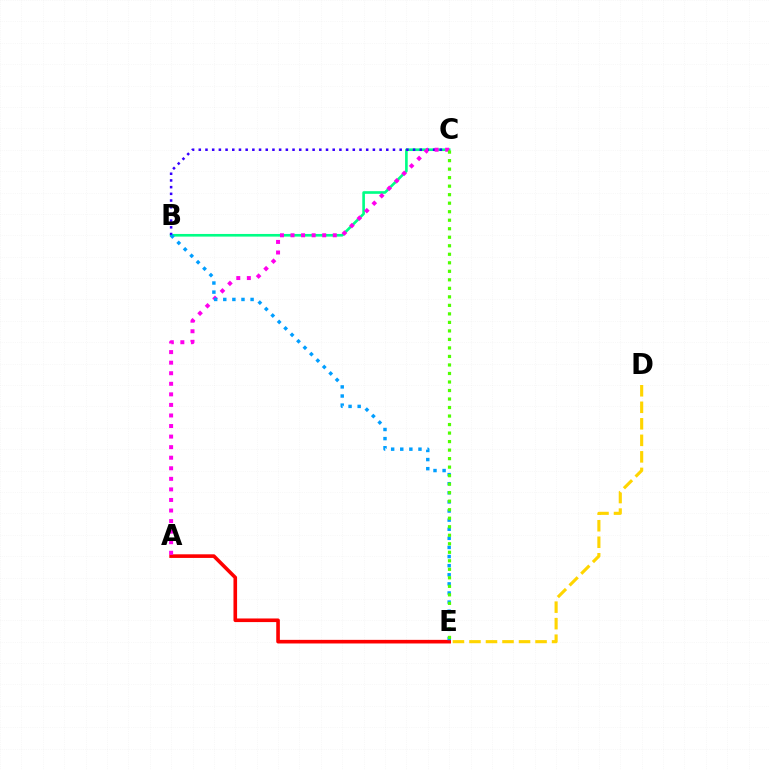{('B', 'C'): [{'color': '#00ff86', 'line_style': 'solid', 'thickness': 1.9}, {'color': '#3700ff', 'line_style': 'dotted', 'thickness': 1.82}], ('A', 'E'): [{'color': '#ff0000', 'line_style': 'solid', 'thickness': 2.6}], ('A', 'C'): [{'color': '#ff00ed', 'line_style': 'dotted', 'thickness': 2.87}], ('B', 'E'): [{'color': '#009eff', 'line_style': 'dotted', 'thickness': 2.47}], ('C', 'E'): [{'color': '#4fff00', 'line_style': 'dotted', 'thickness': 2.31}], ('D', 'E'): [{'color': '#ffd500', 'line_style': 'dashed', 'thickness': 2.24}]}